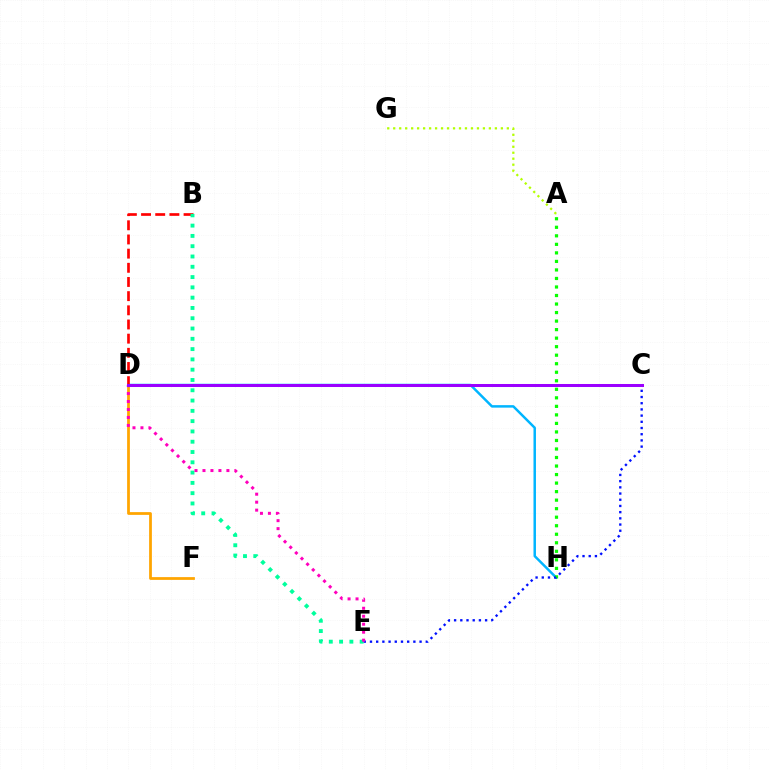{('A', 'G'): [{'color': '#b3ff00', 'line_style': 'dotted', 'thickness': 1.62}], ('D', 'H'): [{'color': '#00b5ff', 'line_style': 'solid', 'thickness': 1.78}], ('B', 'D'): [{'color': '#ff0000', 'line_style': 'dashed', 'thickness': 1.92}], ('B', 'E'): [{'color': '#00ff9d', 'line_style': 'dotted', 'thickness': 2.8}], ('A', 'H'): [{'color': '#08ff00', 'line_style': 'dotted', 'thickness': 2.32}], ('C', 'E'): [{'color': '#0010ff', 'line_style': 'dotted', 'thickness': 1.68}], ('D', 'F'): [{'color': '#ffa500', 'line_style': 'solid', 'thickness': 1.98}], ('D', 'E'): [{'color': '#ff00bd', 'line_style': 'dotted', 'thickness': 2.17}], ('C', 'D'): [{'color': '#9b00ff', 'line_style': 'solid', 'thickness': 2.17}]}